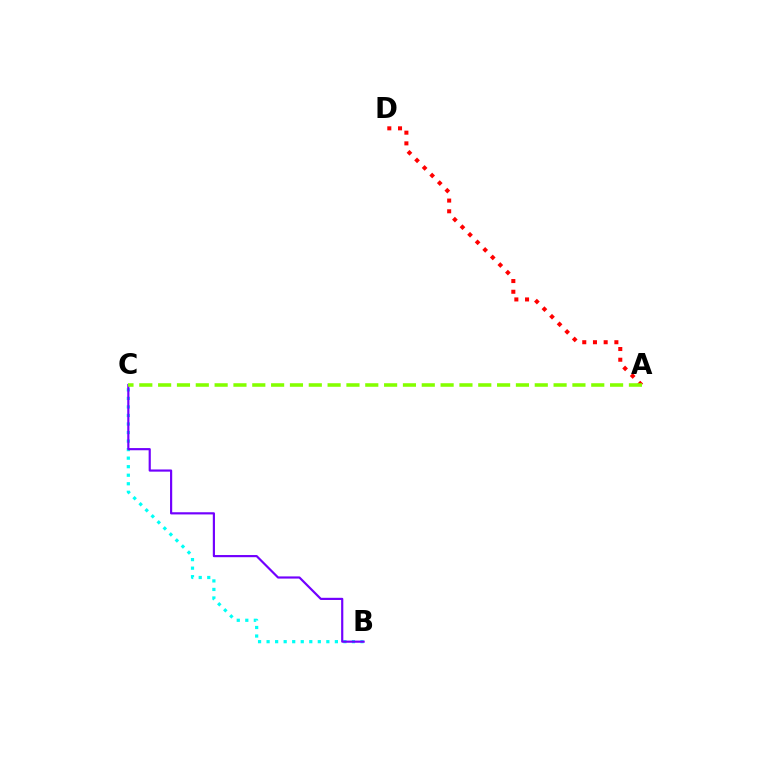{('B', 'C'): [{'color': '#00fff6', 'line_style': 'dotted', 'thickness': 2.32}, {'color': '#7200ff', 'line_style': 'solid', 'thickness': 1.57}], ('A', 'D'): [{'color': '#ff0000', 'line_style': 'dotted', 'thickness': 2.91}], ('A', 'C'): [{'color': '#84ff00', 'line_style': 'dashed', 'thickness': 2.56}]}